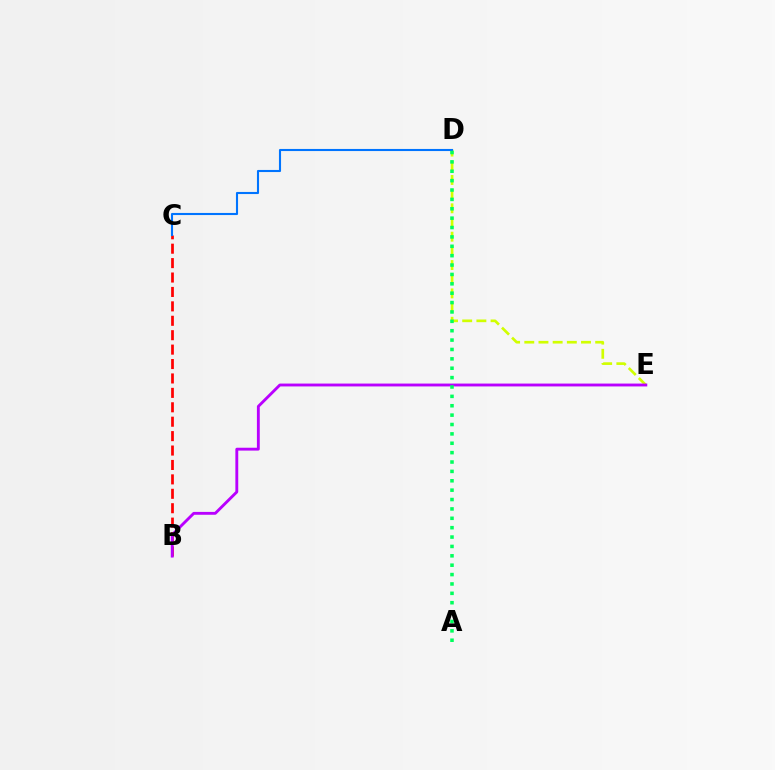{('B', 'C'): [{'color': '#ff0000', 'line_style': 'dashed', 'thickness': 1.96}], ('D', 'E'): [{'color': '#d1ff00', 'line_style': 'dashed', 'thickness': 1.93}], ('C', 'D'): [{'color': '#0074ff', 'line_style': 'solid', 'thickness': 1.51}], ('B', 'E'): [{'color': '#b900ff', 'line_style': 'solid', 'thickness': 2.06}], ('A', 'D'): [{'color': '#00ff5c', 'line_style': 'dotted', 'thickness': 2.55}]}